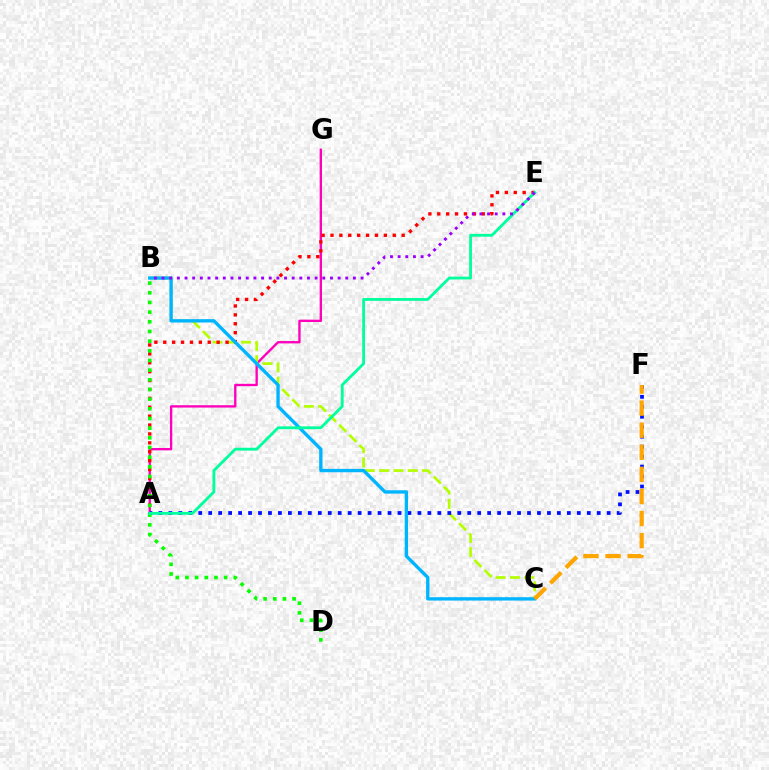{('A', 'G'): [{'color': '#ff00bd', 'line_style': 'solid', 'thickness': 1.69}], ('B', 'C'): [{'color': '#b3ff00', 'line_style': 'dashed', 'thickness': 1.94}, {'color': '#00b5ff', 'line_style': 'solid', 'thickness': 2.41}], ('A', 'E'): [{'color': '#ff0000', 'line_style': 'dotted', 'thickness': 2.42}, {'color': '#00ff9d', 'line_style': 'solid', 'thickness': 2.03}], ('A', 'F'): [{'color': '#0010ff', 'line_style': 'dotted', 'thickness': 2.71}], ('B', 'D'): [{'color': '#08ff00', 'line_style': 'dotted', 'thickness': 2.63}], ('B', 'E'): [{'color': '#9b00ff', 'line_style': 'dotted', 'thickness': 2.08}], ('C', 'F'): [{'color': '#ffa500', 'line_style': 'dashed', 'thickness': 3.0}]}